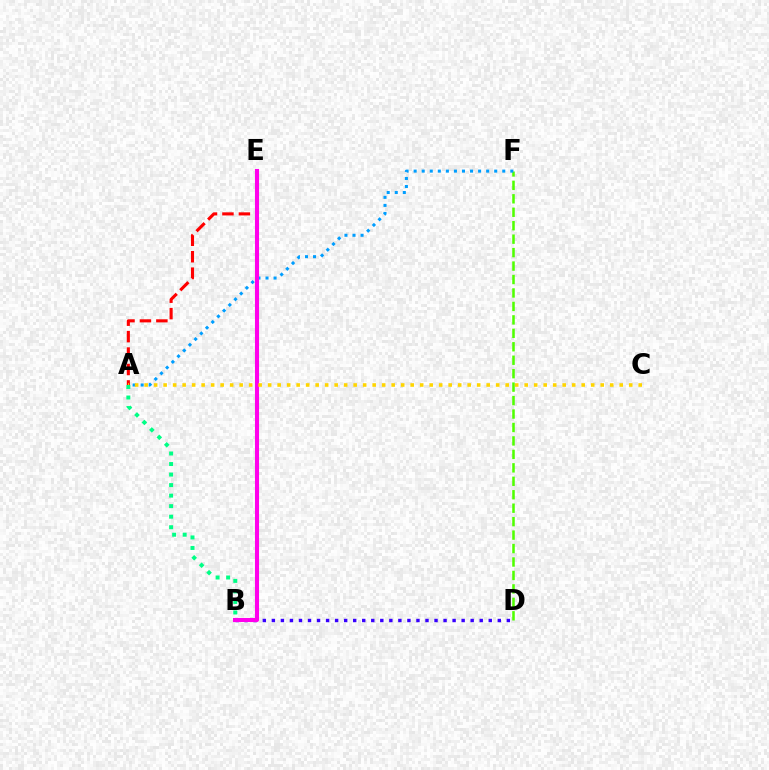{('D', 'F'): [{'color': '#4fff00', 'line_style': 'dashed', 'thickness': 1.83}], ('B', 'D'): [{'color': '#3700ff', 'line_style': 'dotted', 'thickness': 2.46}], ('A', 'F'): [{'color': '#009eff', 'line_style': 'dotted', 'thickness': 2.19}], ('A', 'E'): [{'color': '#ff0000', 'line_style': 'dashed', 'thickness': 2.23}], ('B', 'E'): [{'color': '#ff00ed', 'line_style': 'solid', 'thickness': 2.94}], ('A', 'C'): [{'color': '#ffd500', 'line_style': 'dotted', 'thickness': 2.58}], ('A', 'B'): [{'color': '#00ff86', 'line_style': 'dotted', 'thickness': 2.86}]}